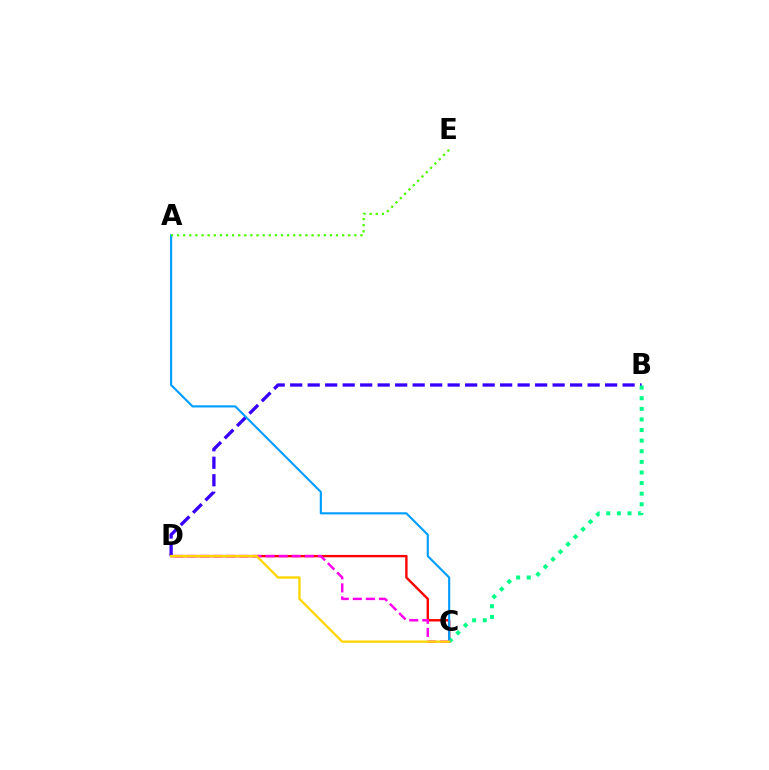{('B', 'D'): [{'color': '#3700ff', 'line_style': 'dashed', 'thickness': 2.38}], ('C', 'D'): [{'color': '#ff0000', 'line_style': 'solid', 'thickness': 1.71}, {'color': '#ff00ed', 'line_style': 'dashed', 'thickness': 1.77}, {'color': '#ffd500', 'line_style': 'solid', 'thickness': 1.69}], ('B', 'C'): [{'color': '#00ff86', 'line_style': 'dotted', 'thickness': 2.88}], ('A', 'C'): [{'color': '#009eff', 'line_style': 'solid', 'thickness': 1.55}], ('A', 'E'): [{'color': '#4fff00', 'line_style': 'dotted', 'thickness': 1.66}]}